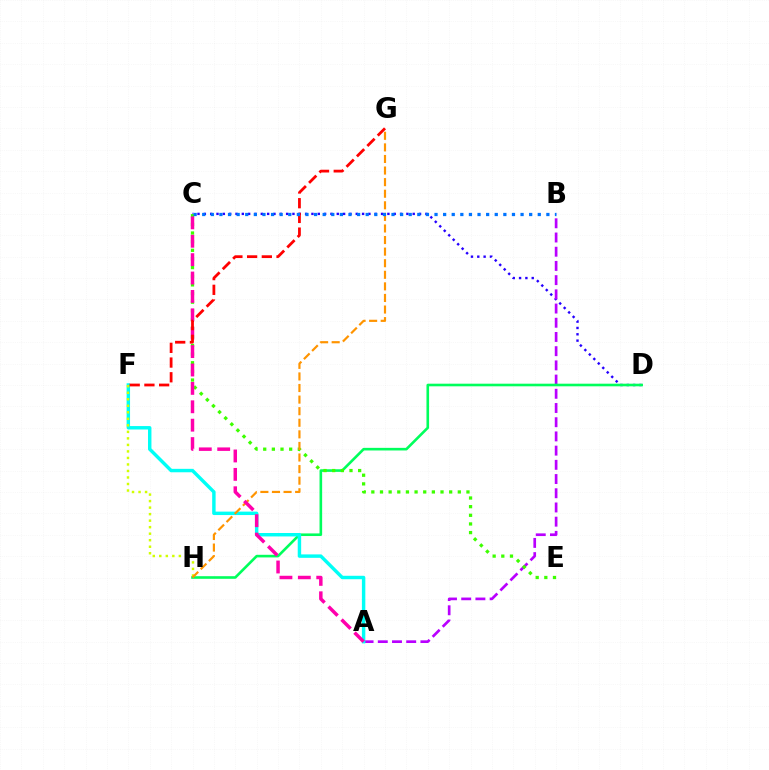{('C', 'D'): [{'color': '#2500ff', 'line_style': 'dotted', 'thickness': 1.72}], ('A', 'B'): [{'color': '#b900ff', 'line_style': 'dashed', 'thickness': 1.93}], ('D', 'H'): [{'color': '#00ff5c', 'line_style': 'solid', 'thickness': 1.89}], ('A', 'F'): [{'color': '#00fff6', 'line_style': 'solid', 'thickness': 2.47}], ('C', 'E'): [{'color': '#3dff00', 'line_style': 'dotted', 'thickness': 2.35}], ('F', 'H'): [{'color': '#d1ff00', 'line_style': 'dotted', 'thickness': 1.77}], ('G', 'H'): [{'color': '#ff9400', 'line_style': 'dashed', 'thickness': 1.57}], ('A', 'C'): [{'color': '#ff00ac', 'line_style': 'dashed', 'thickness': 2.5}], ('F', 'G'): [{'color': '#ff0000', 'line_style': 'dashed', 'thickness': 2.0}], ('B', 'C'): [{'color': '#0074ff', 'line_style': 'dotted', 'thickness': 2.34}]}